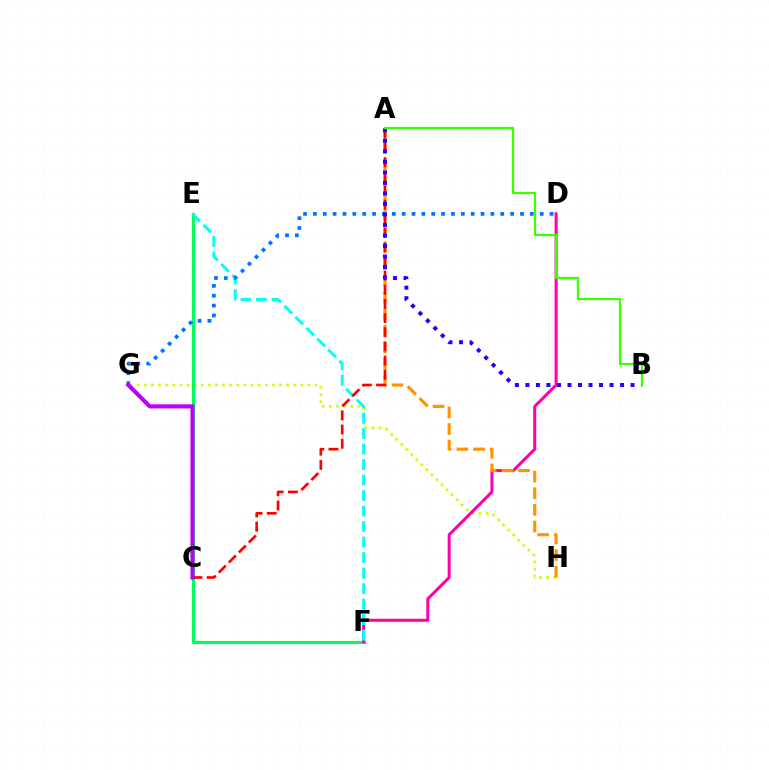{('G', 'H'): [{'color': '#d1ff00', 'line_style': 'dotted', 'thickness': 1.93}], ('E', 'F'): [{'color': '#00ff5c', 'line_style': 'solid', 'thickness': 2.28}, {'color': '#00fff6', 'line_style': 'dashed', 'thickness': 2.11}], ('D', 'F'): [{'color': '#ff00ac', 'line_style': 'solid', 'thickness': 2.18}], ('A', 'H'): [{'color': '#ff9400', 'line_style': 'dashed', 'thickness': 2.26}], ('D', 'G'): [{'color': '#0074ff', 'line_style': 'dotted', 'thickness': 2.68}], ('A', 'C'): [{'color': '#ff0000', 'line_style': 'dashed', 'thickness': 1.93}], ('A', 'B'): [{'color': '#2500ff', 'line_style': 'dotted', 'thickness': 2.86}, {'color': '#3dff00', 'line_style': 'solid', 'thickness': 1.66}], ('C', 'G'): [{'color': '#b900ff', 'line_style': 'solid', 'thickness': 2.96}]}